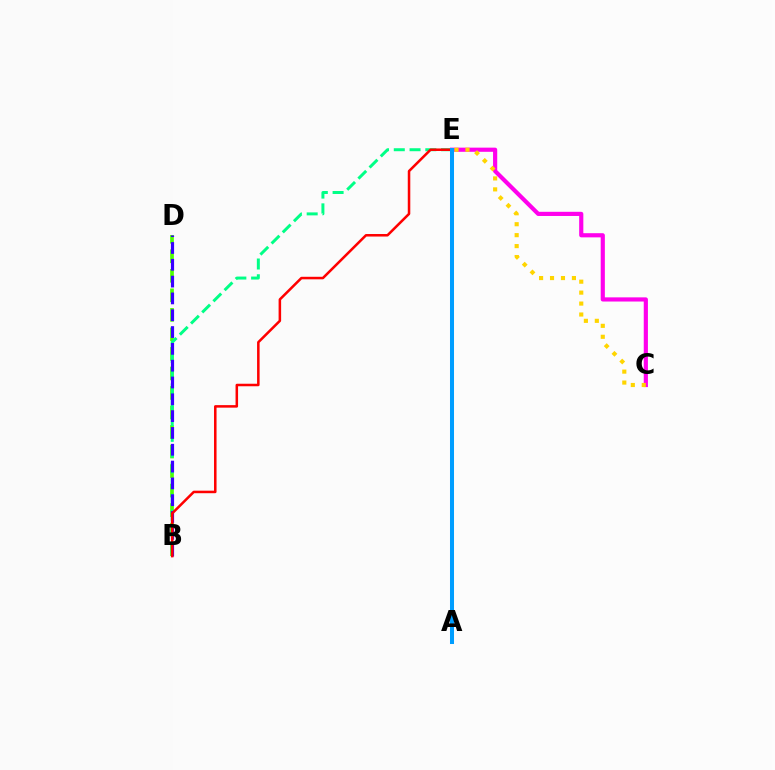{('B', 'D'): [{'color': '#4fff00', 'line_style': 'dashed', 'thickness': 2.65}, {'color': '#3700ff', 'line_style': 'dashed', 'thickness': 2.28}], ('B', 'E'): [{'color': '#00ff86', 'line_style': 'dashed', 'thickness': 2.14}, {'color': '#ff0000', 'line_style': 'solid', 'thickness': 1.82}], ('C', 'E'): [{'color': '#ff00ed', 'line_style': 'solid', 'thickness': 3.0}, {'color': '#ffd500', 'line_style': 'dotted', 'thickness': 2.97}], ('A', 'E'): [{'color': '#009eff', 'line_style': 'solid', 'thickness': 2.9}]}